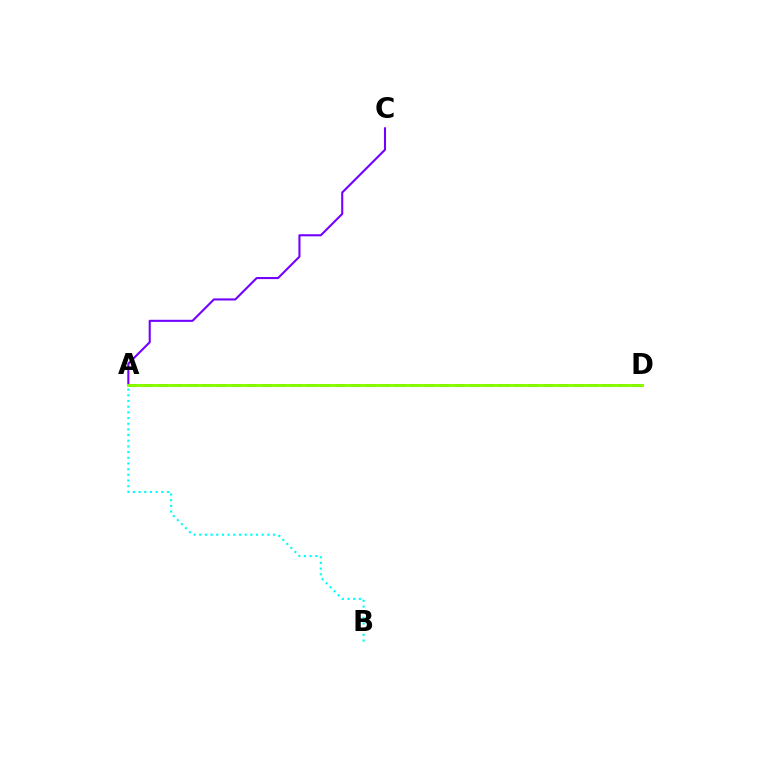{('A', 'C'): [{'color': '#7200ff', 'line_style': 'solid', 'thickness': 1.5}], ('A', 'B'): [{'color': '#00fff6', 'line_style': 'dotted', 'thickness': 1.54}], ('A', 'D'): [{'color': '#ff0000', 'line_style': 'dashed', 'thickness': 2.01}, {'color': '#84ff00', 'line_style': 'solid', 'thickness': 2.09}]}